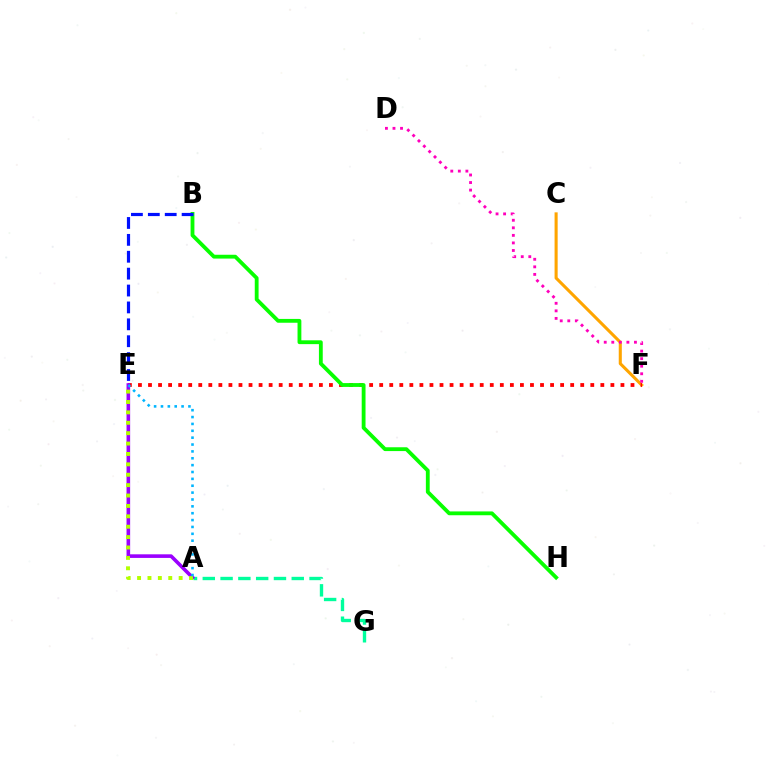{('C', 'F'): [{'color': '#ffa500', 'line_style': 'solid', 'thickness': 2.21}], ('A', 'G'): [{'color': '#00ff9d', 'line_style': 'dashed', 'thickness': 2.42}], ('D', 'F'): [{'color': '#ff00bd', 'line_style': 'dotted', 'thickness': 2.05}], ('E', 'F'): [{'color': '#ff0000', 'line_style': 'dotted', 'thickness': 2.73}], ('A', 'E'): [{'color': '#9b00ff', 'line_style': 'solid', 'thickness': 2.6}, {'color': '#b3ff00', 'line_style': 'dotted', 'thickness': 2.82}, {'color': '#00b5ff', 'line_style': 'dotted', 'thickness': 1.87}], ('B', 'H'): [{'color': '#08ff00', 'line_style': 'solid', 'thickness': 2.75}], ('B', 'E'): [{'color': '#0010ff', 'line_style': 'dashed', 'thickness': 2.29}]}